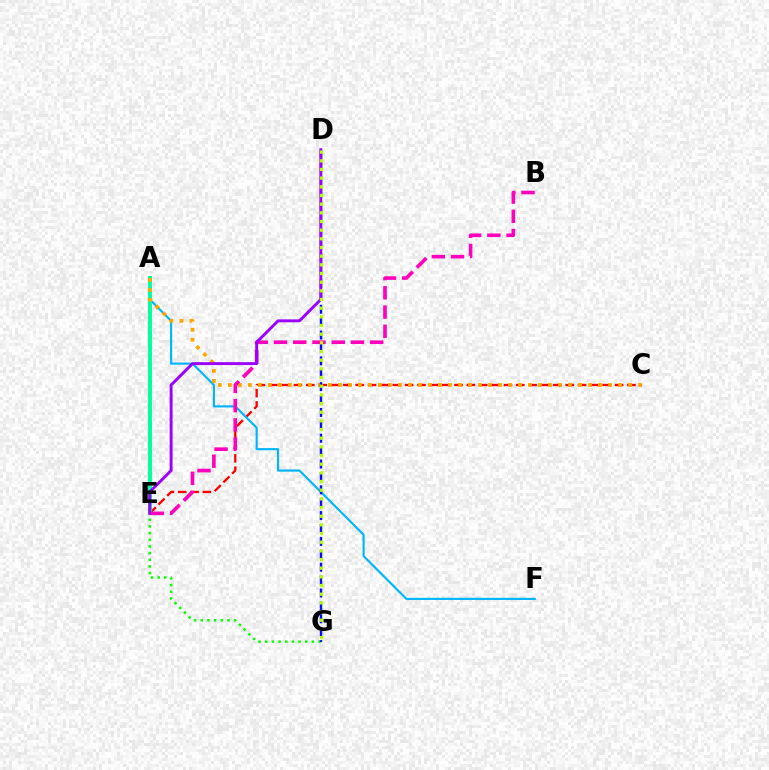{('C', 'E'): [{'color': '#ff0000', 'line_style': 'dashed', 'thickness': 1.68}], ('A', 'F'): [{'color': '#00b5ff', 'line_style': 'solid', 'thickness': 1.54}], ('E', 'G'): [{'color': '#08ff00', 'line_style': 'dotted', 'thickness': 1.81}], ('A', 'E'): [{'color': '#00ff9d', 'line_style': 'solid', 'thickness': 2.83}], ('A', 'C'): [{'color': '#ffa500', 'line_style': 'dotted', 'thickness': 2.72}], ('D', 'G'): [{'color': '#0010ff', 'line_style': 'dashed', 'thickness': 1.75}, {'color': '#b3ff00', 'line_style': 'dotted', 'thickness': 2.36}], ('B', 'E'): [{'color': '#ff00bd', 'line_style': 'dashed', 'thickness': 2.61}], ('D', 'E'): [{'color': '#9b00ff', 'line_style': 'solid', 'thickness': 2.1}]}